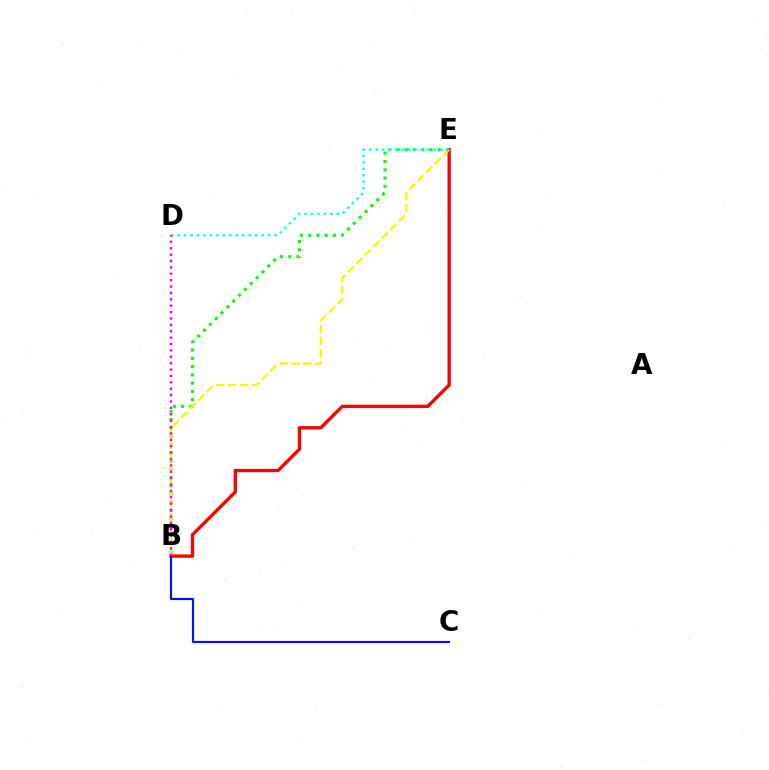{('B', 'E'): [{'color': '#08ff00', 'line_style': 'dotted', 'thickness': 2.25}, {'color': '#ff0000', 'line_style': 'solid', 'thickness': 2.39}, {'color': '#fcf500', 'line_style': 'dashed', 'thickness': 1.63}], ('D', 'E'): [{'color': '#00fff6', 'line_style': 'dotted', 'thickness': 1.76}], ('B', 'C'): [{'color': '#0010ff', 'line_style': 'solid', 'thickness': 1.55}], ('B', 'D'): [{'color': '#ee00ff', 'line_style': 'dotted', 'thickness': 1.74}]}